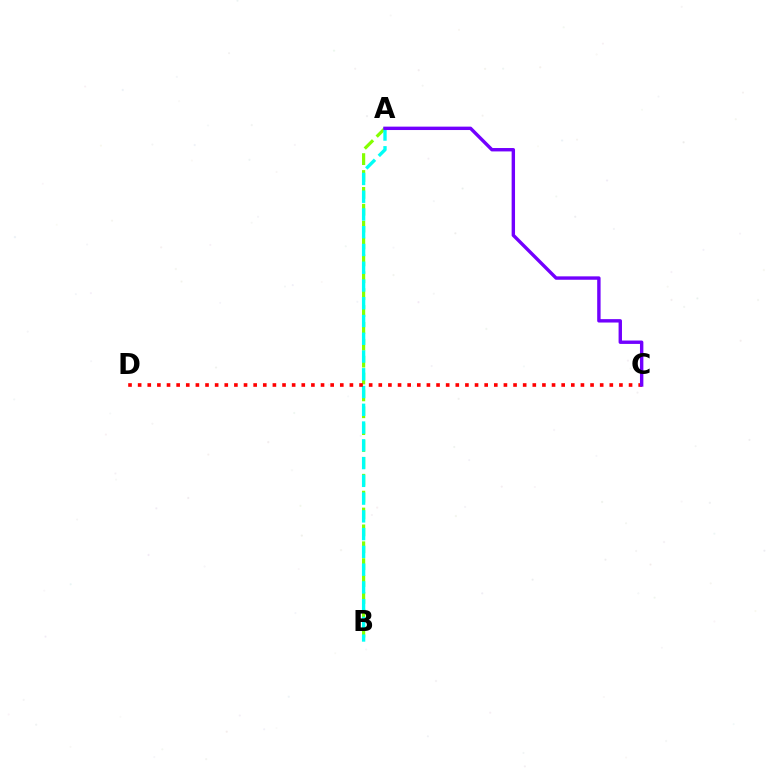{('A', 'B'): [{'color': '#84ff00', 'line_style': 'dashed', 'thickness': 2.29}, {'color': '#00fff6', 'line_style': 'dashed', 'thickness': 2.41}], ('C', 'D'): [{'color': '#ff0000', 'line_style': 'dotted', 'thickness': 2.62}], ('A', 'C'): [{'color': '#7200ff', 'line_style': 'solid', 'thickness': 2.45}]}